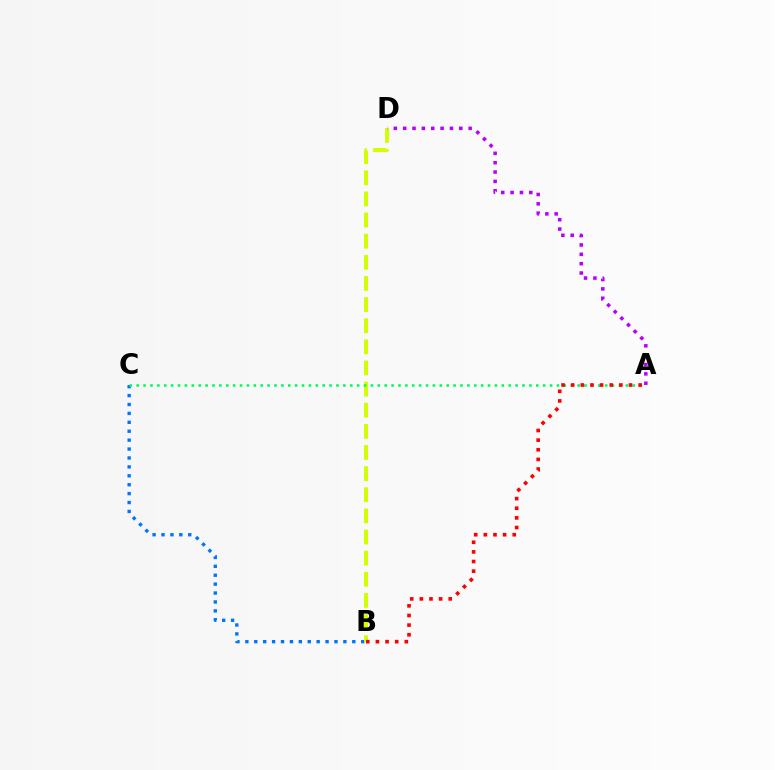{('B', 'C'): [{'color': '#0074ff', 'line_style': 'dotted', 'thickness': 2.42}], ('B', 'D'): [{'color': '#d1ff00', 'line_style': 'dashed', 'thickness': 2.87}], ('A', 'D'): [{'color': '#b900ff', 'line_style': 'dotted', 'thickness': 2.54}], ('A', 'C'): [{'color': '#00ff5c', 'line_style': 'dotted', 'thickness': 1.87}], ('A', 'B'): [{'color': '#ff0000', 'line_style': 'dotted', 'thickness': 2.62}]}